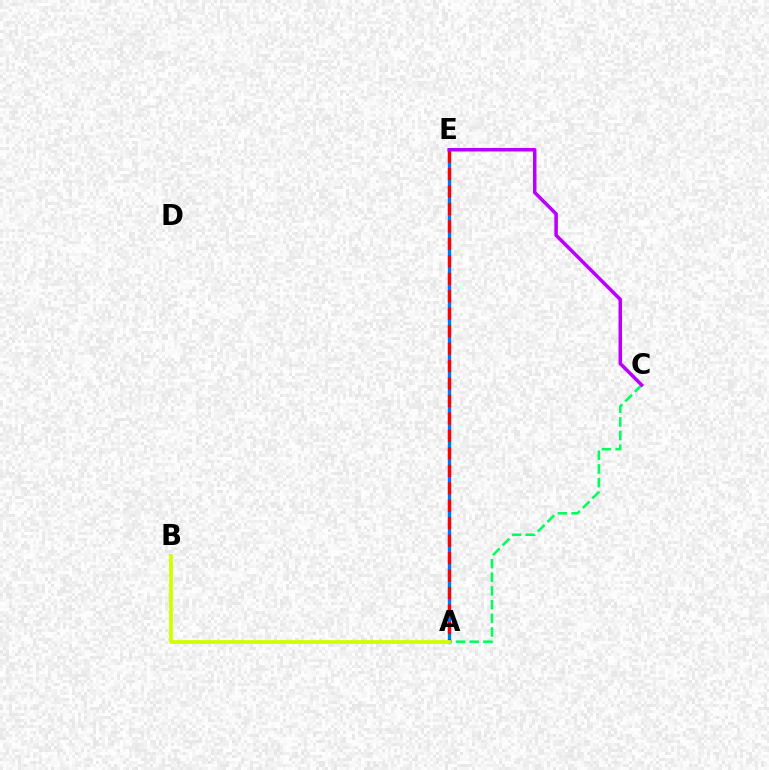{('A', 'E'): [{'color': '#0074ff', 'line_style': 'solid', 'thickness': 2.4}, {'color': '#ff0000', 'line_style': 'dashed', 'thickness': 2.37}], ('A', 'C'): [{'color': '#00ff5c', 'line_style': 'dashed', 'thickness': 1.86}], ('C', 'E'): [{'color': '#b900ff', 'line_style': 'solid', 'thickness': 2.53}], ('A', 'B'): [{'color': '#d1ff00', 'line_style': 'solid', 'thickness': 2.73}]}